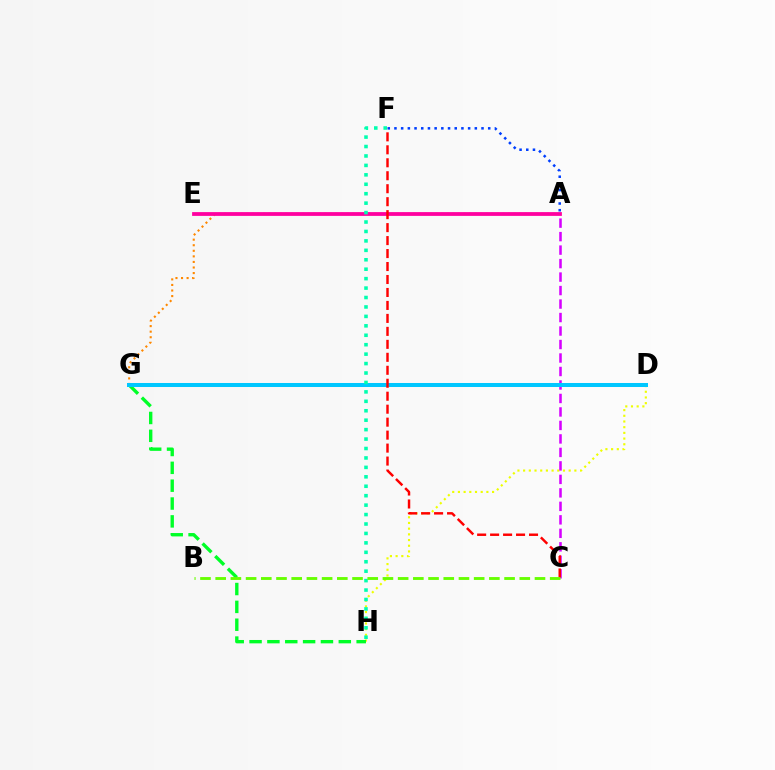{('A', 'G'): [{'color': '#ff8800', 'line_style': 'dotted', 'thickness': 1.51}], ('A', 'E'): [{'color': '#ff00a0', 'line_style': 'solid', 'thickness': 2.72}], ('A', 'F'): [{'color': '#003fff', 'line_style': 'dotted', 'thickness': 1.82}], ('D', 'G'): [{'color': '#4f00ff', 'line_style': 'solid', 'thickness': 1.82}, {'color': '#00c7ff', 'line_style': 'solid', 'thickness': 2.88}], ('D', 'H'): [{'color': '#eeff00', 'line_style': 'dotted', 'thickness': 1.55}], ('A', 'C'): [{'color': '#d600ff', 'line_style': 'dashed', 'thickness': 1.83}], ('G', 'H'): [{'color': '#00ff27', 'line_style': 'dashed', 'thickness': 2.42}], ('F', 'H'): [{'color': '#00ffaf', 'line_style': 'dotted', 'thickness': 2.56}], ('C', 'F'): [{'color': '#ff0000', 'line_style': 'dashed', 'thickness': 1.76}], ('B', 'C'): [{'color': '#66ff00', 'line_style': 'dashed', 'thickness': 2.07}]}